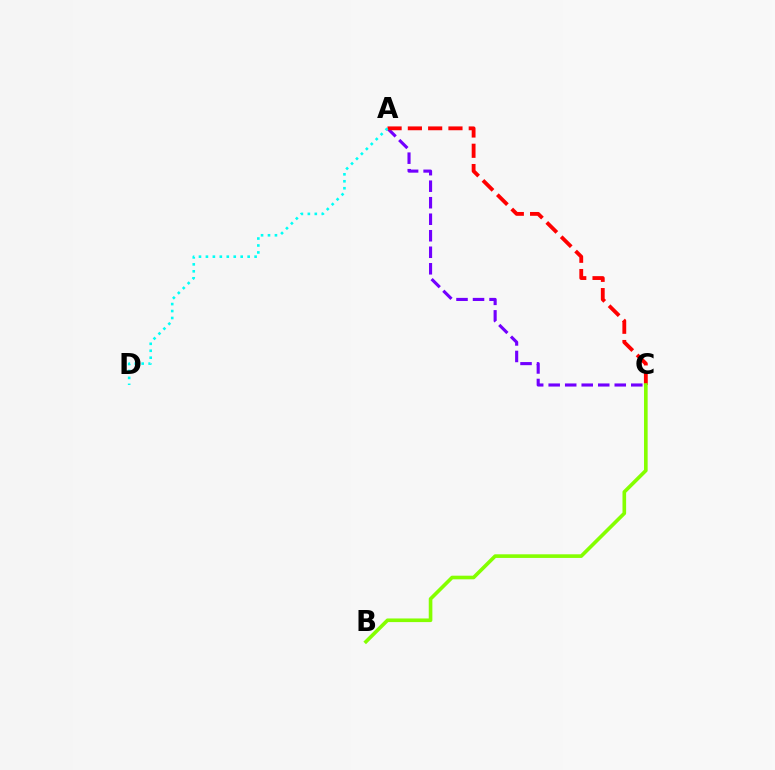{('A', 'C'): [{'color': '#7200ff', 'line_style': 'dashed', 'thickness': 2.24}, {'color': '#ff0000', 'line_style': 'dashed', 'thickness': 2.76}], ('A', 'D'): [{'color': '#00fff6', 'line_style': 'dotted', 'thickness': 1.89}], ('B', 'C'): [{'color': '#84ff00', 'line_style': 'solid', 'thickness': 2.61}]}